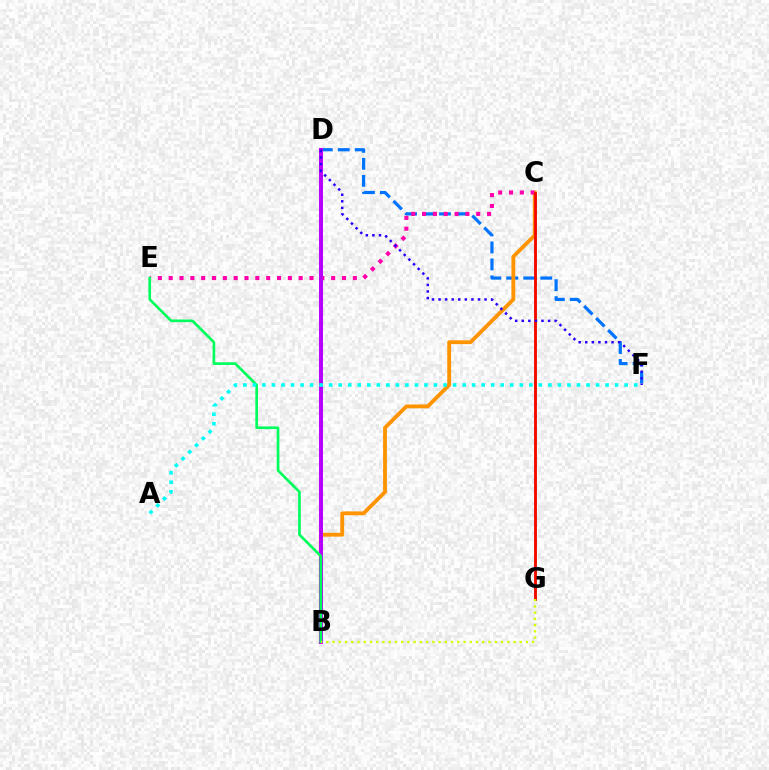{('D', 'F'): [{'color': '#0074ff', 'line_style': 'dashed', 'thickness': 2.31}, {'color': '#2500ff', 'line_style': 'dotted', 'thickness': 1.79}], ('B', 'C'): [{'color': '#ff9400', 'line_style': 'solid', 'thickness': 2.76}], ('C', 'E'): [{'color': '#ff00ac', 'line_style': 'dotted', 'thickness': 2.94}], ('B', 'D'): [{'color': '#b900ff', 'line_style': 'solid', 'thickness': 2.86}], ('B', 'E'): [{'color': '#00ff5c', 'line_style': 'solid', 'thickness': 1.92}], ('C', 'G'): [{'color': '#3dff00', 'line_style': 'solid', 'thickness': 2.02}, {'color': '#ff0000', 'line_style': 'solid', 'thickness': 2.0}], ('B', 'G'): [{'color': '#d1ff00', 'line_style': 'dotted', 'thickness': 1.69}], ('A', 'F'): [{'color': '#00fff6', 'line_style': 'dotted', 'thickness': 2.59}]}